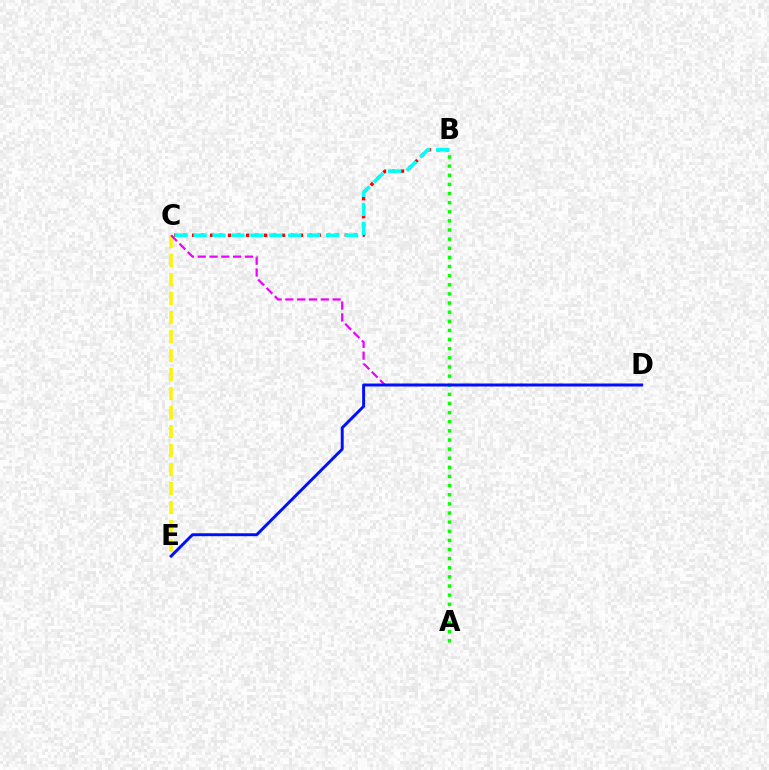{('C', 'E'): [{'color': '#fcf500', 'line_style': 'dashed', 'thickness': 2.58}], ('B', 'C'): [{'color': '#ff0000', 'line_style': 'dotted', 'thickness': 2.44}, {'color': '#00fff6', 'line_style': 'dashed', 'thickness': 2.57}], ('C', 'D'): [{'color': '#ee00ff', 'line_style': 'dashed', 'thickness': 1.6}], ('A', 'B'): [{'color': '#08ff00', 'line_style': 'dotted', 'thickness': 2.48}], ('D', 'E'): [{'color': '#0010ff', 'line_style': 'solid', 'thickness': 2.12}]}